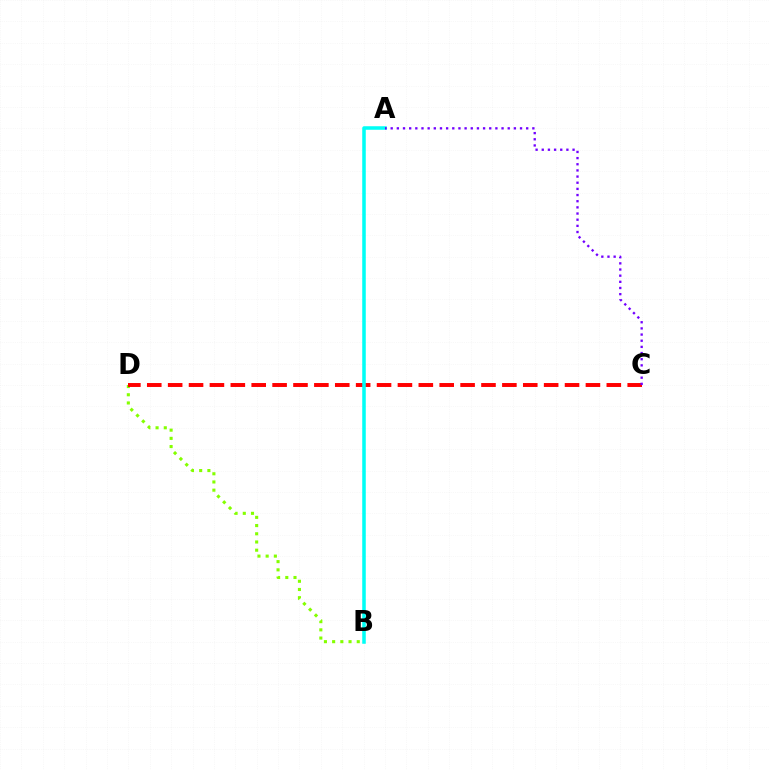{('B', 'D'): [{'color': '#84ff00', 'line_style': 'dotted', 'thickness': 2.23}], ('C', 'D'): [{'color': '#ff0000', 'line_style': 'dashed', 'thickness': 2.84}], ('A', 'B'): [{'color': '#00fff6', 'line_style': 'solid', 'thickness': 2.55}], ('A', 'C'): [{'color': '#7200ff', 'line_style': 'dotted', 'thickness': 1.67}]}